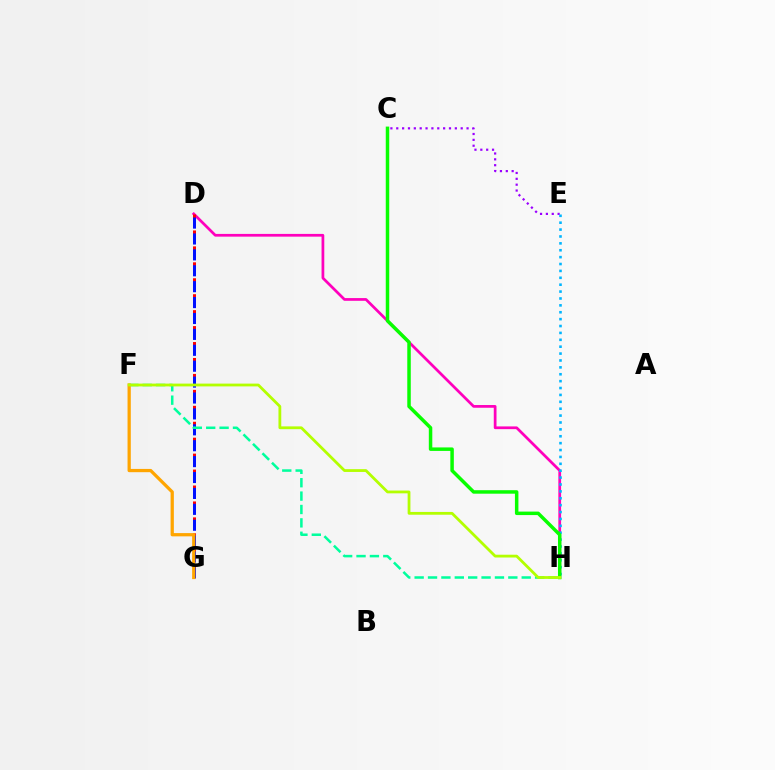{('D', 'H'): [{'color': '#ff00bd', 'line_style': 'solid', 'thickness': 1.97}], ('C', 'E'): [{'color': '#9b00ff', 'line_style': 'dotted', 'thickness': 1.59}], ('E', 'H'): [{'color': '#00b5ff', 'line_style': 'dotted', 'thickness': 1.87}], ('D', 'G'): [{'color': '#ff0000', 'line_style': 'dashed', 'thickness': 2.17}, {'color': '#0010ff', 'line_style': 'dashed', 'thickness': 2.16}], ('F', 'H'): [{'color': '#00ff9d', 'line_style': 'dashed', 'thickness': 1.82}, {'color': '#b3ff00', 'line_style': 'solid', 'thickness': 2.01}], ('C', 'H'): [{'color': '#08ff00', 'line_style': 'solid', 'thickness': 2.51}], ('F', 'G'): [{'color': '#ffa500', 'line_style': 'solid', 'thickness': 2.34}]}